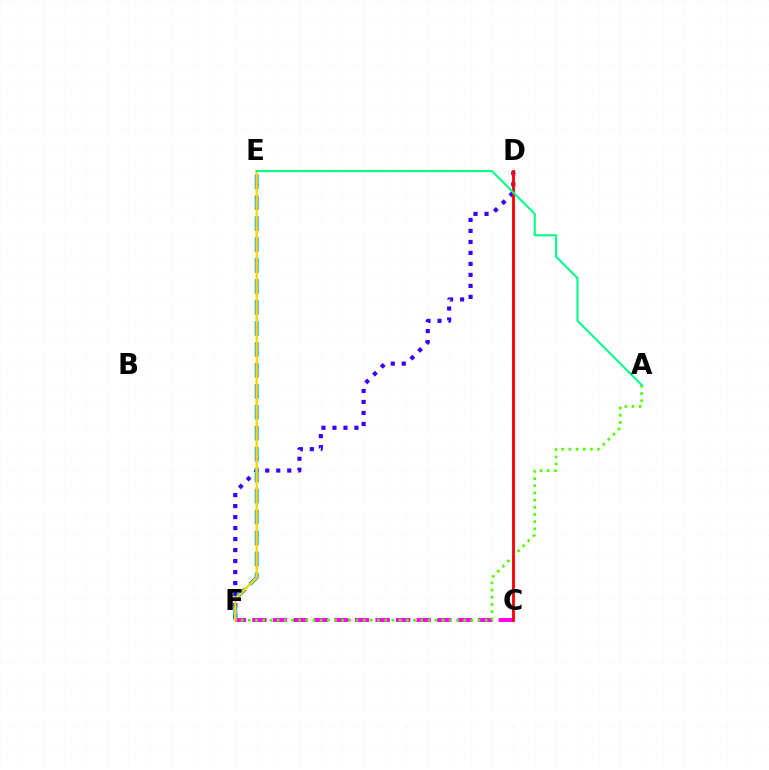{('D', 'F'): [{'color': '#3700ff', 'line_style': 'dotted', 'thickness': 2.99}], ('C', 'F'): [{'color': '#ff00ed', 'line_style': 'dashed', 'thickness': 2.79}], ('E', 'F'): [{'color': '#009eff', 'line_style': 'dashed', 'thickness': 2.85}, {'color': '#ffd500', 'line_style': 'solid', 'thickness': 1.69}], ('A', 'F'): [{'color': '#4fff00', 'line_style': 'dotted', 'thickness': 1.95}], ('C', 'D'): [{'color': '#ff0000', 'line_style': 'solid', 'thickness': 2.04}], ('A', 'E'): [{'color': '#00ff86', 'line_style': 'solid', 'thickness': 1.5}]}